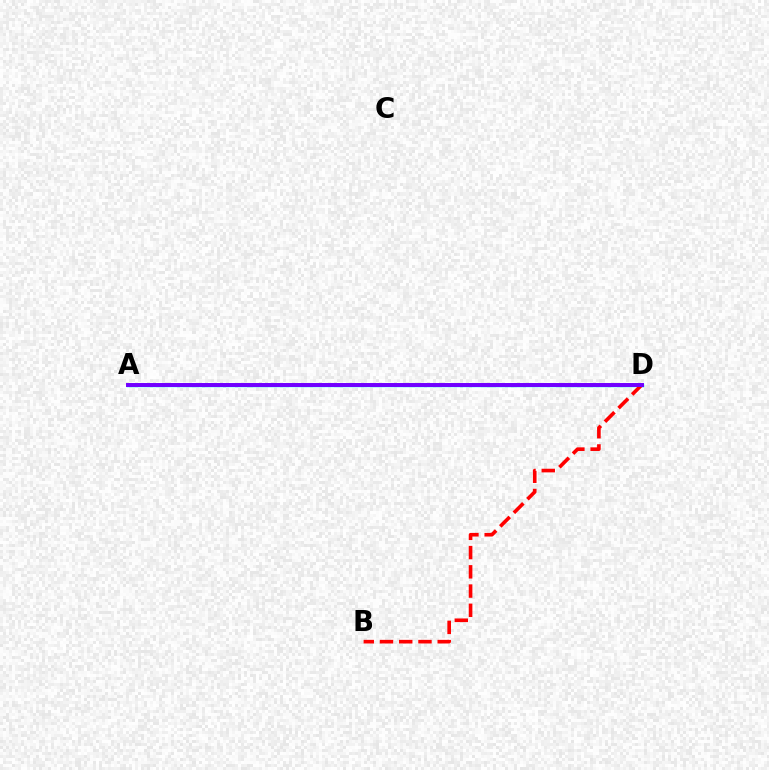{('A', 'D'): [{'color': '#00fff6', 'line_style': 'solid', 'thickness': 2.47}, {'color': '#84ff00', 'line_style': 'dotted', 'thickness': 1.52}, {'color': '#7200ff', 'line_style': 'solid', 'thickness': 2.85}], ('B', 'D'): [{'color': '#ff0000', 'line_style': 'dashed', 'thickness': 2.61}]}